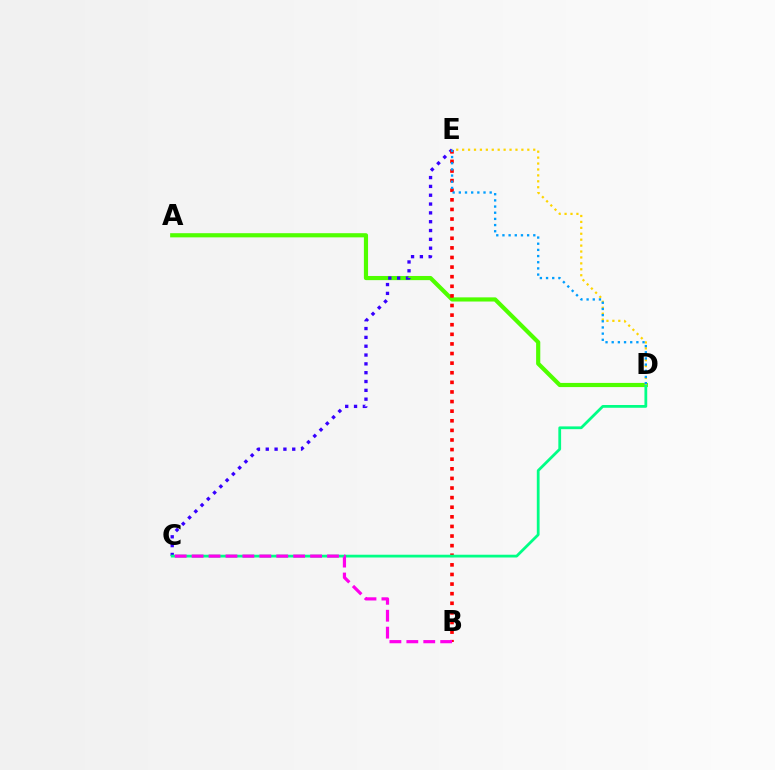{('A', 'D'): [{'color': '#4fff00', 'line_style': 'solid', 'thickness': 3.0}], ('C', 'E'): [{'color': '#3700ff', 'line_style': 'dotted', 'thickness': 2.4}], ('B', 'E'): [{'color': '#ff0000', 'line_style': 'dotted', 'thickness': 2.61}], ('C', 'D'): [{'color': '#00ff86', 'line_style': 'solid', 'thickness': 1.99}], ('B', 'C'): [{'color': '#ff00ed', 'line_style': 'dashed', 'thickness': 2.3}], ('D', 'E'): [{'color': '#ffd500', 'line_style': 'dotted', 'thickness': 1.61}, {'color': '#009eff', 'line_style': 'dotted', 'thickness': 1.68}]}